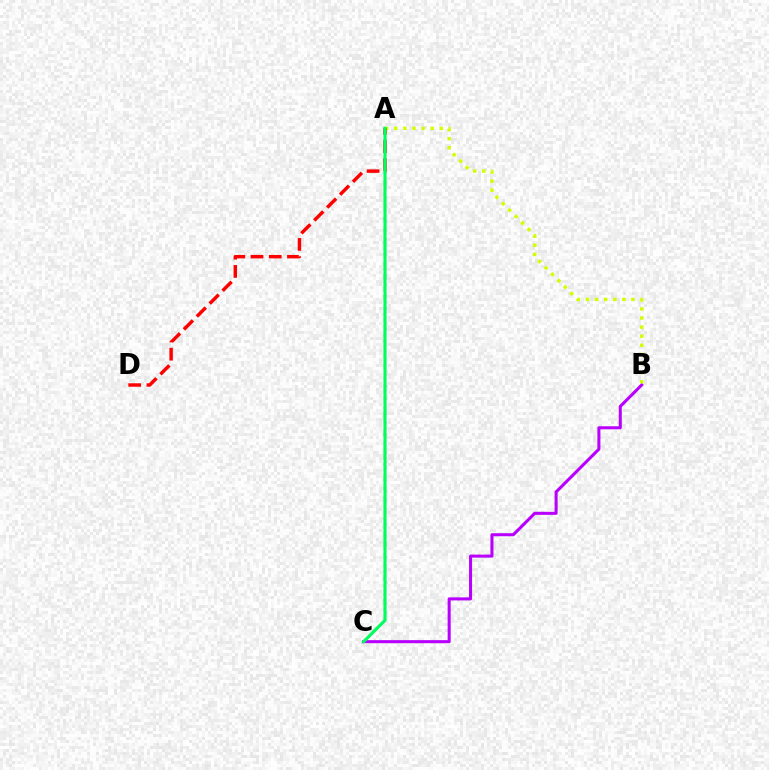{('B', 'C'): [{'color': '#b900ff', 'line_style': 'solid', 'thickness': 2.19}], ('A', 'B'): [{'color': '#d1ff00', 'line_style': 'dotted', 'thickness': 2.47}], ('A', 'D'): [{'color': '#ff0000', 'line_style': 'dashed', 'thickness': 2.48}], ('A', 'C'): [{'color': '#0074ff', 'line_style': 'dashed', 'thickness': 1.53}, {'color': '#00ff5c', 'line_style': 'solid', 'thickness': 2.22}]}